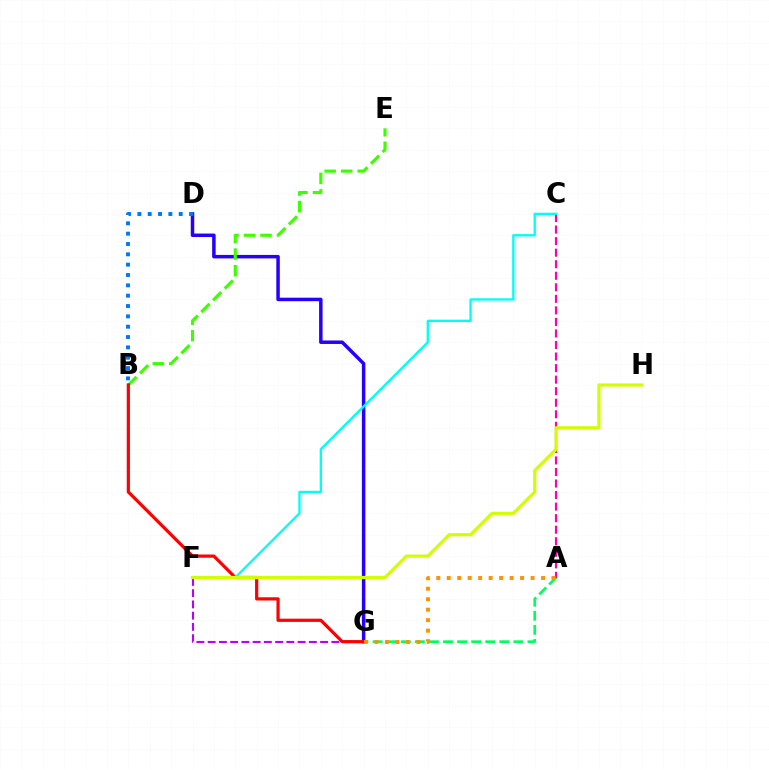{('A', 'G'): [{'color': '#00ff5c', 'line_style': 'dashed', 'thickness': 1.91}, {'color': '#ff9400', 'line_style': 'dotted', 'thickness': 2.85}], ('F', 'G'): [{'color': '#b900ff', 'line_style': 'dashed', 'thickness': 1.53}], ('D', 'G'): [{'color': '#2500ff', 'line_style': 'solid', 'thickness': 2.5}], ('B', 'D'): [{'color': '#0074ff', 'line_style': 'dotted', 'thickness': 2.81}], ('B', 'E'): [{'color': '#3dff00', 'line_style': 'dashed', 'thickness': 2.25}], ('B', 'G'): [{'color': '#ff0000', 'line_style': 'solid', 'thickness': 2.3}], ('A', 'C'): [{'color': '#ff00ac', 'line_style': 'dashed', 'thickness': 1.57}], ('C', 'F'): [{'color': '#00fff6', 'line_style': 'solid', 'thickness': 1.68}], ('F', 'H'): [{'color': '#d1ff00', 'line_style': 'solid', 'thickness': 2.3}]}